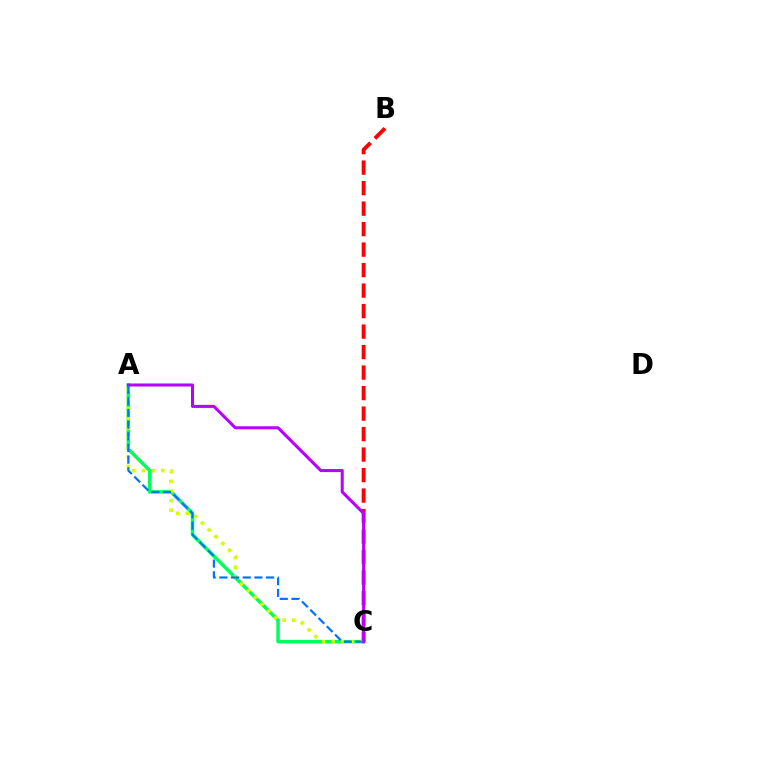{('A', 'C'): [{'color': '#00ff5c', 'line_style': 'solid', 'thickness': 2.52}, {'color': '#d1ff00', 'line_style': 'dotted', 'thickness': 2.61}, {'color': '#b900ff', 'line_style': 'solid', 'thickness': 2.19}, {'color': '#0074ff', 'line_style': 'dashed', 'thickness': 1.59}], ('B', 'C'): [{'color': '#ff0000', 'line_style': 'dashed', 'thickness': 2.78}]}